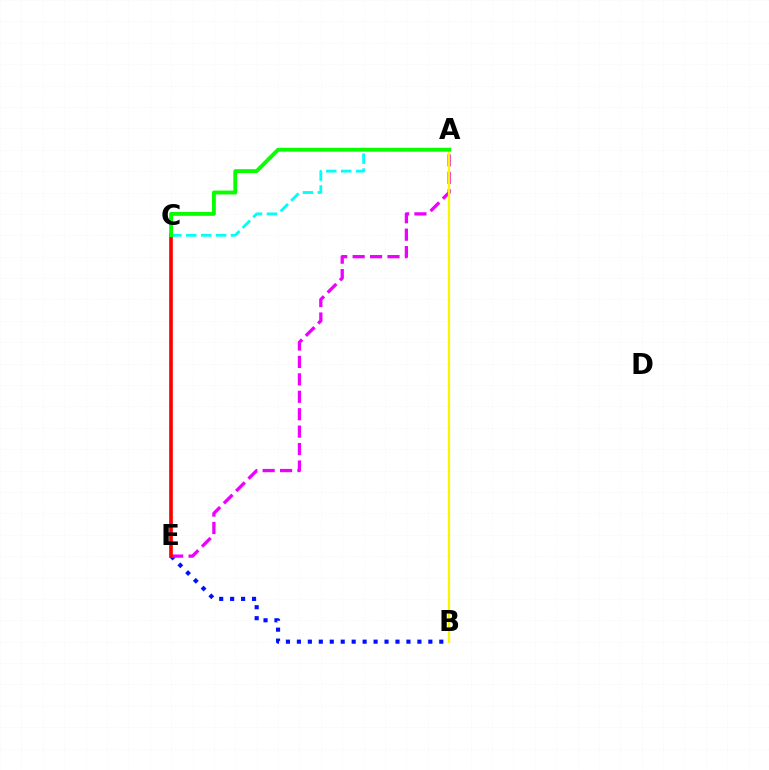{('B', 'E'): [{'color': '#0010ff', 'line_style': 'dotted', 'thickness': 2.98}], ('A', 'E'): [{'color': '#ee00ff', 'line_style': 'dashed', 'thickness': 2.37}], ('A', 'B'): [{'color': '#fcf500', 'line_style': 'solid', 'thickness': 1.64}], ('C', 'E'): [{'color': '#ff0000', 'line_style': 'solid', 'thickness': 2.64}], ('A', 'C'): [{'color': '#00fff6', 'line_style': 'dashed', 'thickness': 2.03}, {'color': '#08ff00', 'line_style': 'solid', 'thickness': 2.8}]}